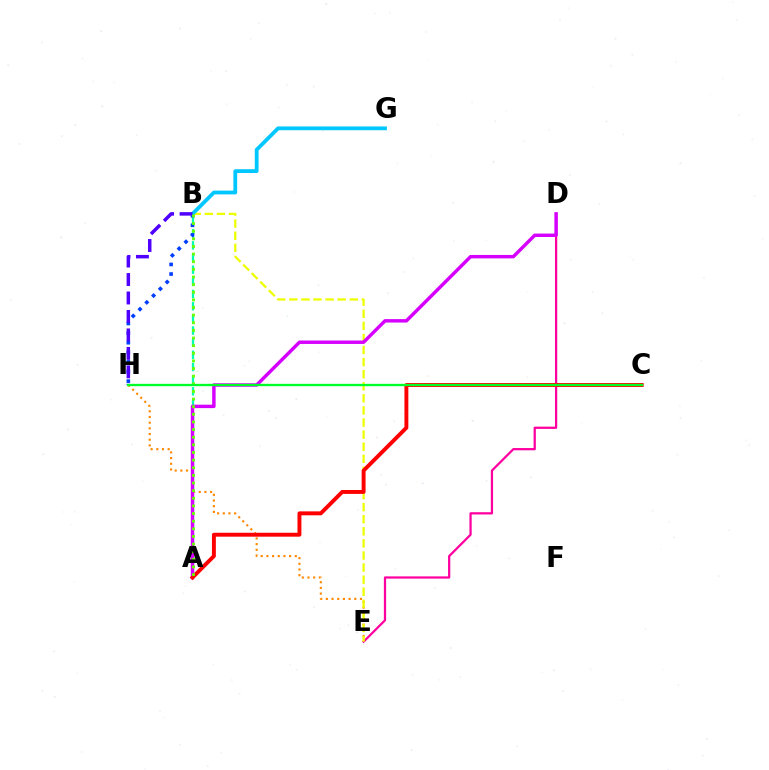{('E', 'H'): [{'color': '#ff8800', 'line_style': 'dotted', 'thickness': 1.54}], ('A', 'B'): [{'color': '#00ffaf', 'line_style': 'dashed', 'thickness': 1.65}, {'color': '#66ff00', 'line_style': 'dotted', 'thickness': 2.07}], ('D', 'E'): [{'color': '#ff00a0', 'line_style': 'solid', 'thickness': 1.62}], ('B', 'H'): [{'color': '#003fff', 'line_style': 'dotted', 'thickness': 2.61}, {'color': '#4f00ff', 'line_style': 'dashed', 'thickness': 2.51}], ('B', 'E'): [{'color': '#eeff00', 'line_style': 'dashed', 'thickness': 1.64}], ('B', 'G'): [{'color': '#00c7ff', 'line_style': 'solid', 'thickness': 2.73}], ('A', 'D'): [{'color': '#d600ff', 'line_style': 'solid', 'thickness': 2.48}], ('A', 'C'): [{'color': '#ff0000', 'line_style': 'solid', 'thickness': 2.82}], ('C', 'H'): [{'color': '#00ff27', 'line_style': 'solid', 'thickness': 1.67}]}